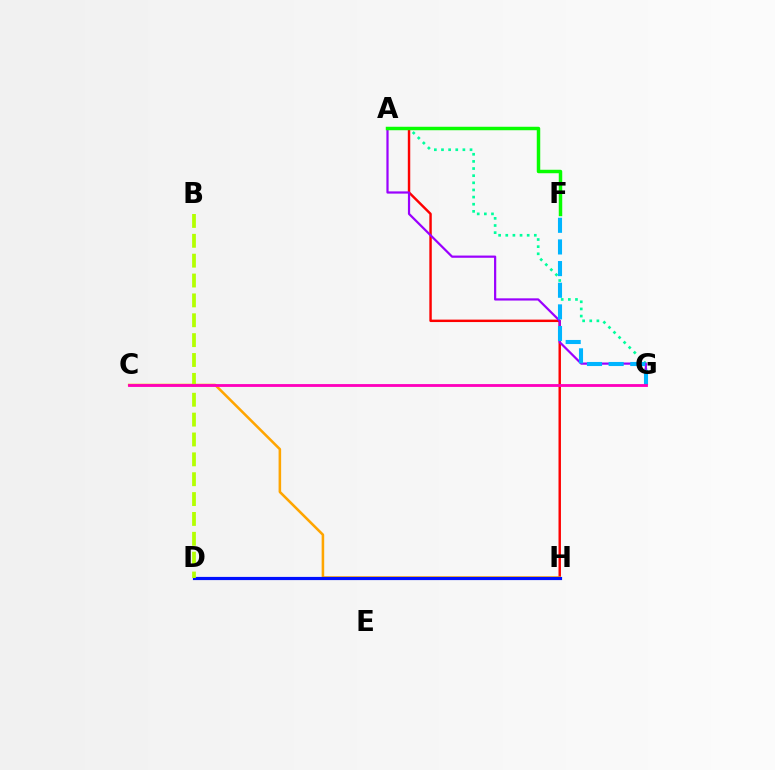{('A', 'G'): [{'color': '#00ff9d', 'line_style': 'dotted', 'thickness': 1.94}, {'color': '#9b00ff', 'line_style': 'solid', 'thickness': 1.6}], ('A', 'H'): [{'color': '#ff0000', 'line_style': 'solid', 'thickness': 1.76}], ('C', 'H'): [{'color': '#ffa500', 'line_style': 'solid', 'thickness': 1.84}], ('D', 'H'): [{'color': '#0010ff', 'line_style': 'solid', 'thickness': 2.29}], ('F', 'G'): [{'color': '#00b5ff', 'line_style': 'dashed', 'thickness': 2.94}], ('B', 'D'): [{'color': '#b3ff00', 'line_style': 'dashed', 'thickness': 2.7}], ('A', 'F'): [{'color': '#08ff00', 'line_style': 'solid', 'thickness': 2.5}], ('C', 'G'): [{'color': '#ff00bd', 'line_style': 'solid', 'thickness': 2.03}]}